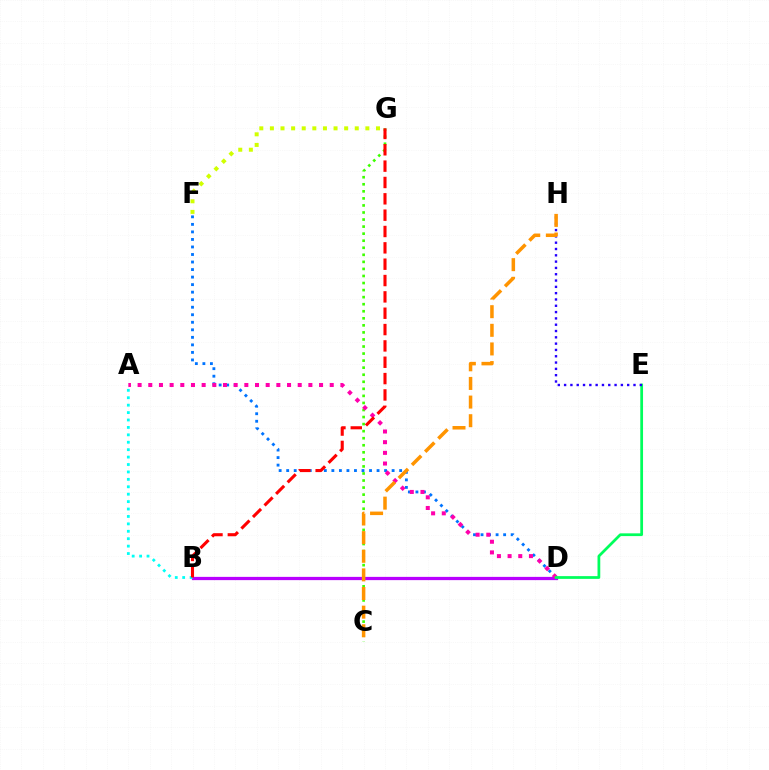{('F', 'G'): [{'color': '#d1ff00', 'line_style': 'dotted', 'thickness': 2.88}], ('C', 'G'): [{'color': '#3dff00', 'line_style': 'dotted', 'thickness': 1.92}], ('D', 'F'): [{'color': '#0074ff', 'line_style': 'dotted', 'thickness': 2.05}], ('B', 'D'): [{'color': '#b900ff', 'line_style': 'solid', 'thickness': 2.34}], ('A', 'B'): [{'color': '#00fff6', 'line_style': 'dotted', 'thickness': 2.02}], ('A', 'D'): [{'color': '#ff00ac', 'line_style': 'dotted', 'thickness': 2.9}], ('D', 'E'): [{'color': '#00ff5c', 'line_style': 'solid', 'thickness': 1.98}], ('B', 'G'): [{'color': '#ff0000', 'line_style': 'dashed', 'thickness': 2.22}], ('E', 'H'): [{'color': '#2500ff', 'line_style': 'dotted', 'thickness': 1.71}], ('C', 'H'): [{'color': '#ff9400', 'line_style': 'dashed', 'thickness': 2.53}]}